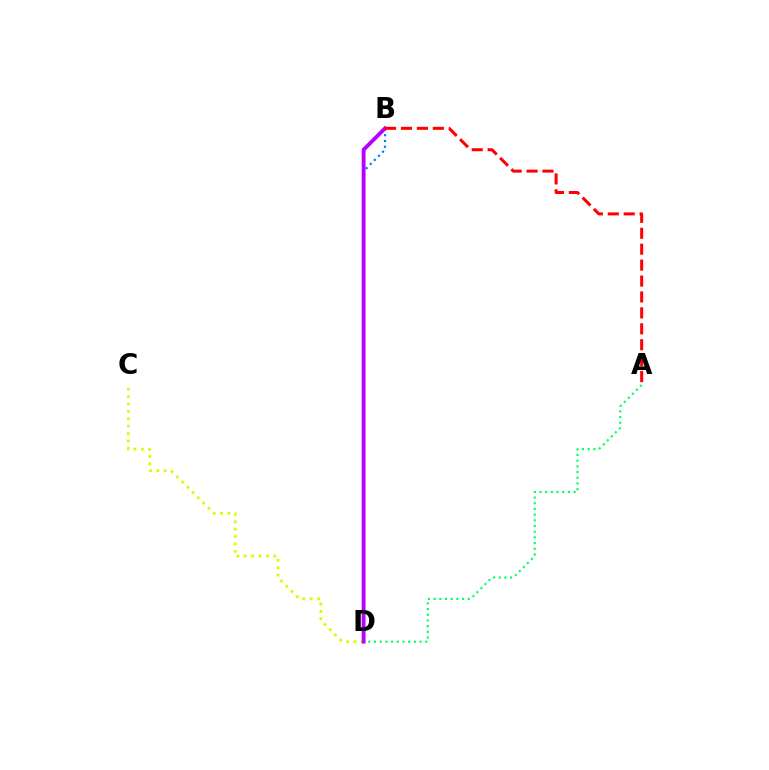{('C', 'D'): [{'color': '#d1ff00', 'line_style': 'dotted', 'thickness': 2.01}], ('B', 'D'): [{'color': '#0074ff', 'line_style': 'dotted', 'thickness': 1.57}, {'color': '#b900ff', 'line_style': 'solid', 'thickness': 2.77}], ('A', 'D'): [{'color': '#00ff5c', 'line_style': 'dotted', 'thickness': 1.55}], ('A', 'B'): [{'color': '#ff0000', 'line_style': 'dashed', 'thickness': 2.16}]}